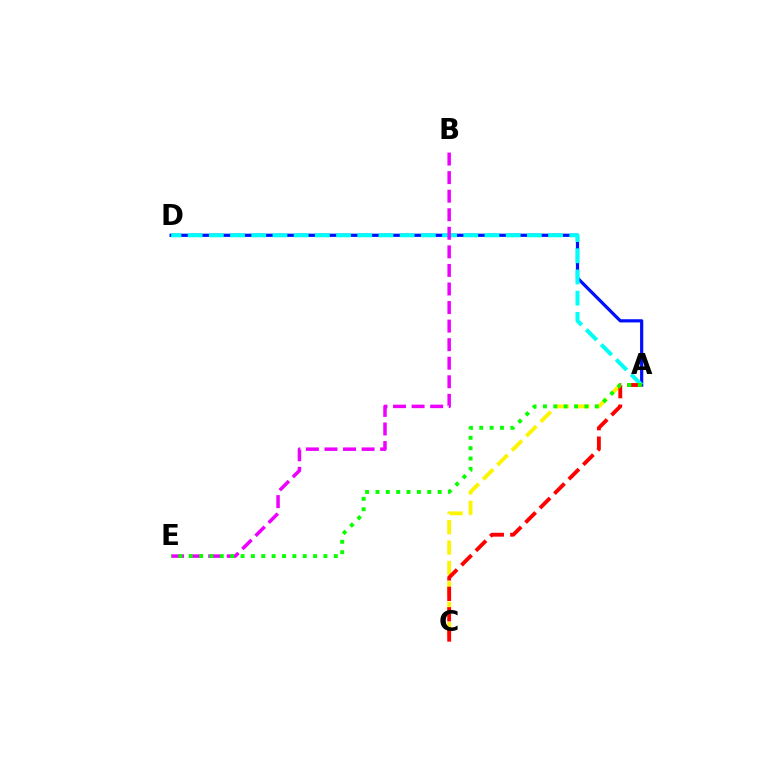{('A', 'D'): [{'color': '#0010ff', 'line_style': 'solid', 'thickness': 2.31}, {'color': '#00fff6', 'line_style': 'dashed', 'thickness': 2.88}], ('A', 'C'): [{'color': '#fcf500', 'line_style': 'dashed', 'thickness': 2.77}, {'color': '#ff0000', 'line_style': 'dashed', 'thickness': 2.78}], ('B', 'E'): [{'color': '#ee00ff', 'line_style': 'dashed', 'thickness': 2.52}], ('A', 'E'): [{'color': '#08ff00', 'line_style': 'dotted', 'thickness': 2.82}]}